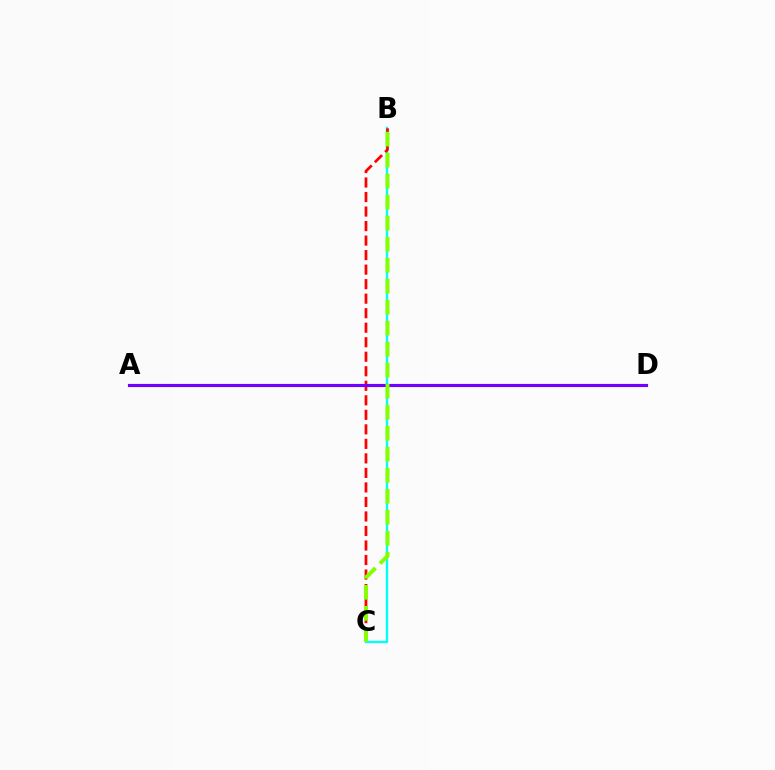{('B', 'C'): [{'color': '#00fff6', 'line_style': 'solid', 'thickness': 1.7}, {'color': '#ff0000', 'line_style': 'dashed', 'thickness': 1.97}, {'color': '#84ff00', 'line_style': 'dashed', 'thickness': 2.85}], ('A', 'D'): [{'color': '#7200ff', 'line_style': 'solid', 'thickness': 2.26}]}